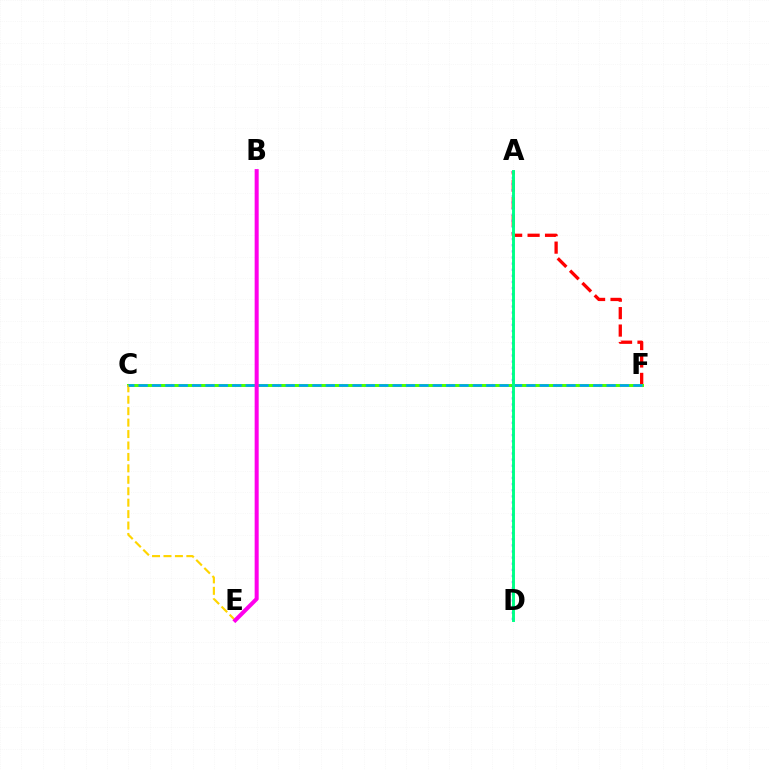{('A', 'F'): [{'color': '#ff0000', 'line_style': 'dashed', 'thickness': 2.37}], ('C', 'F'): [{'color': '#4fff00', 'line_style': 'solid', 'thickness': 2.15}, {'color': '#009eff', 'line_style': 'dashed', 'thickness': 1.82}], ('C', 'E'): [{'color': '#ffd500', 'line_style': 'dashed', 'thickness': 1.55}], ('A', 'D'): [{'color': '#3700ff', 'line_style': 'dotted', 'thickness': 1.66}, {'color': '#00ff86', 'line_style': 'solid', 'thickness': 2.11}], ('B', 'E'): [{'color': '#ff00ed', 'line_style': 'solid', 'thickness': 2.9}]}